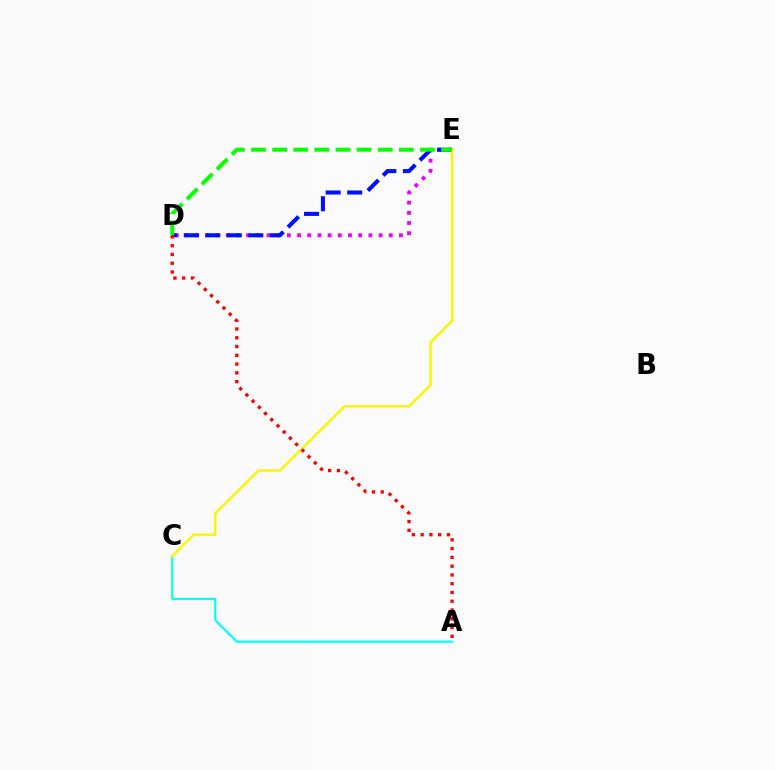{('D', 'E'): [{'color': '#ee00ff', 'line_style': 'dotted', 'thickness': 2.77}, {'color': '#0010ff', 'line_style': 'dashed', 'thickness': 2.92}, {'color': '#08ff00', 'line_style': 'dashed', 'thickness': 2.87}], ('A', 'C'): [{'color': '#00fff6', 'line_style': 'solid', 'thickness': 1.54}], ('C', 'E'): [{'color': '#fcf500', 'line_style': 'solid', 'thickness': 1.75}], ('A', 'D'): [{'color': '#ff0000', 'line_style': 'dotted', 'thickness': 2.38}]}